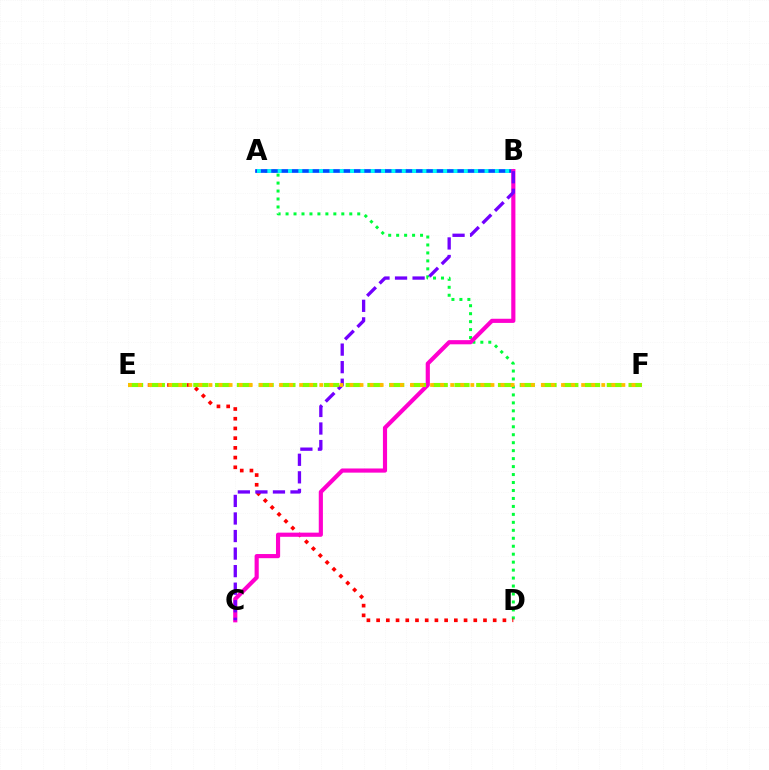{('A', 'D'): [{'color': '#00ff39', 'line_style': 'dotted', 'thickness': 2.16}], ('D', 'E'): [{'color': '#ff0000', 'line_style': 'dotted', 'thickness': 2.64}], ('A', 'B'): [{'color': '#004bff', 'line_style': 'solid', 'thickness': 2.67}, {'color': '#00fff6', 'line_style': 'dotted', 'thickness': 2.81}], ('B', 'C'): [{'color': '#ff00cf', 'line_style': 'solid', 'thickness': 2.99}, {'color': '#7200ff', 'line_style': 'dashed', 'thickness': 2.38}], ('E', 'F'): [{'color': '#84ff00', 'line_style': 'dashed', 'thickness': 2.96}, {'color': '#ffbd00', 'line_style': 'dotted', 'thickness': 2.74}]}